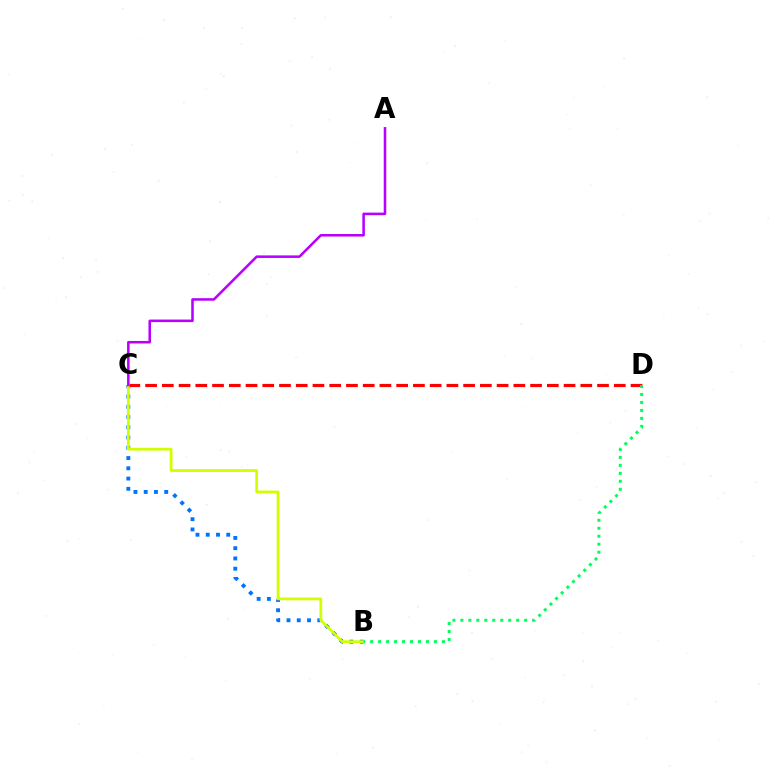{('B', 'C'): [{'color': '#0074ff', 'line_style': 'dotted', 'thickness': 2.79}, {'color': '#d1ff00', 'line_style': 'solid', 'thickness': 1.99}], ('C', 'D'): [{'color': '#ff0000', 'line_style': 'dashed', 'thickness': 2.27}], ('B', 'D'): [{'color': '#00ff5c', 'line_style': 'dotted', 'thickness': 2.17}], ('A', 'C'): [{'color': '#b900ff', 'line_style': 'solid', 'thickness': 1.83}]}